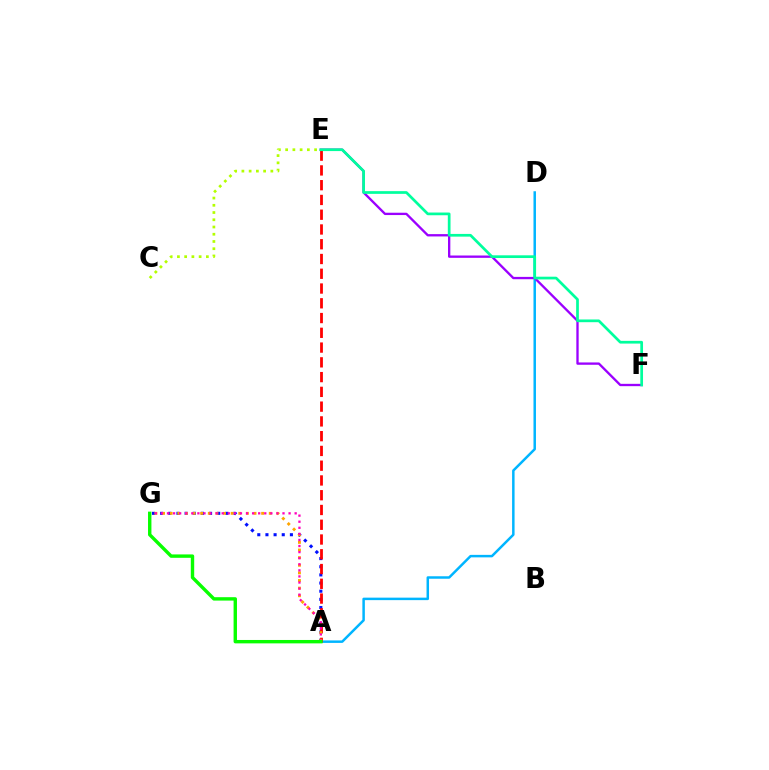{('A', 'D'): [{'color': '#00b5ff', 'line_style': 'solid', 'thickness': 1.79}], ('E', 'F'): [{'color': '#9b00ff', 'line_style': 'solid', 'thickness': 1.68}, {'color': '#00ff9d', 'line_style': 'solid', 'thickness': 1.95}], ('A', 'G'): [{'color': '#0010ff', 'line_style': 'dotted', 'thickness': 2.22}, {'color': '#ffa500', 'line_style': 'dotted', 'thickness': 2.07}, {'color': '#ff00bd', 'line_style': 'dotted', 'thickness': 1.65}, {'color': '#08ff00', 'line_style': 'solid', 'thickness': 2.45}], ('A', 'E'): [{'color': '#ff0000', 'line_style': 'dashed', 'thickness': 2.01}], ('C', 'E'): [{'color': '#b3ff00', 'line_style': 'dotted', 'thickness': 1.97}]}